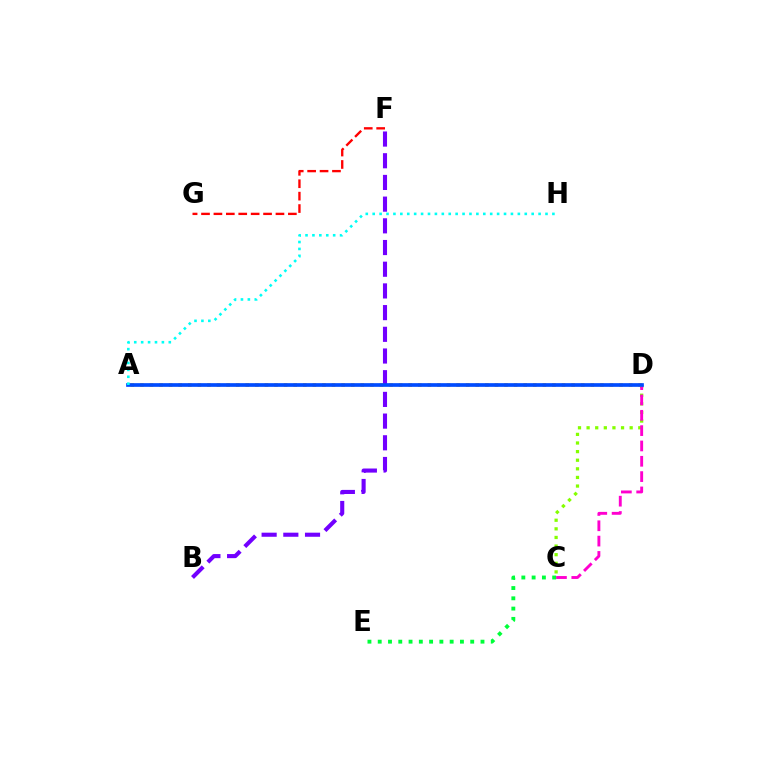{('C', 'D'): [{'color': '#84ff00', 'line_style': 'dotted', 'thickness': 2.34}, {'color': '#ff00cf', 'line_style': 'dashed', 'thickness': 2.08}], ('F', 'G'): [{'color': '#ff0000', 'line_style': 'dashed', 'thickness': 1.69}], ('B', 'F'): [{'color': '#7200ff', 'line_style': 'dashed', 'thickness': 2.95}], ('A', 'D'): [{'color': '#ffbd00', 'line_style': 'dotted', 'thickness': 2.6}, {'color': '#004bff', 'line_style': 'solid', 'thickness': 2.66}], ('C', 'E'): [{'color': '#00ff39', 'line_style': 'dotted', 'thickness': 2.79}], ('A', 'H'): [{'color': '#00fff6', 'line_style': 'dotted', 'thickness': 1.88}]}